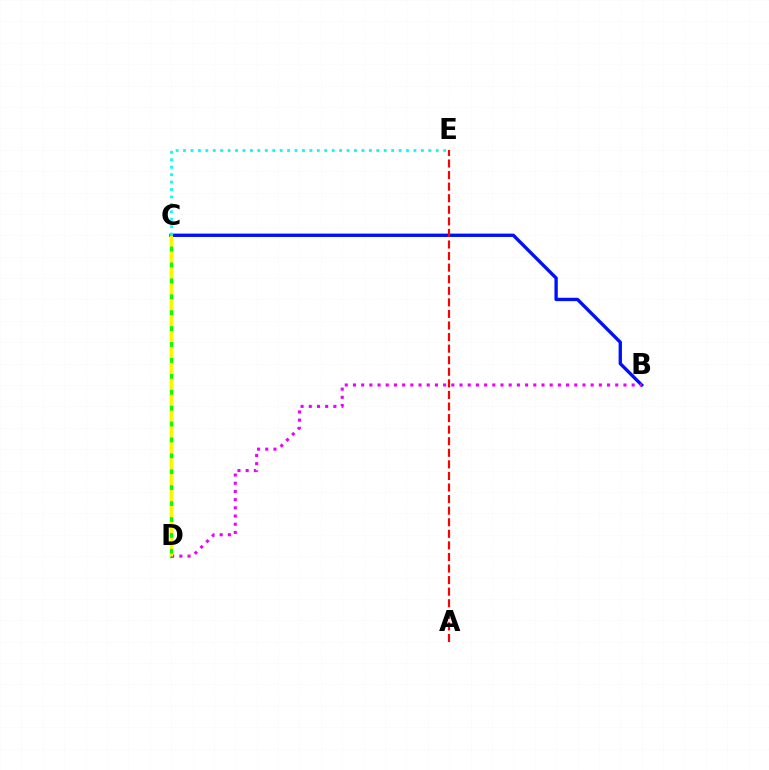{('C', 'D'): [{'color': '#08ff00', 'line_style': 'solid', 'thickness': 2.4}, {'color': '#fcf500', 'line_style': 'dashed', 'thickness': 2.16}], ('B', 'C'): [{'color': '#0010ff', 'line_style': 'solid', 'thickness': 2.41}], ('B', 'D'): [{'color': '#ee00ff', 'line_style': 'dotted', 'thickness': 2.23}], ('C', 'E'): [{'color': '#00fff6', 'line_style': 'dotted', 'thickness': 2.02}], ('A', 'E'): [{'color': '#ff0000', 'line_style': 'dashed', 'thickness': 1.57}]}